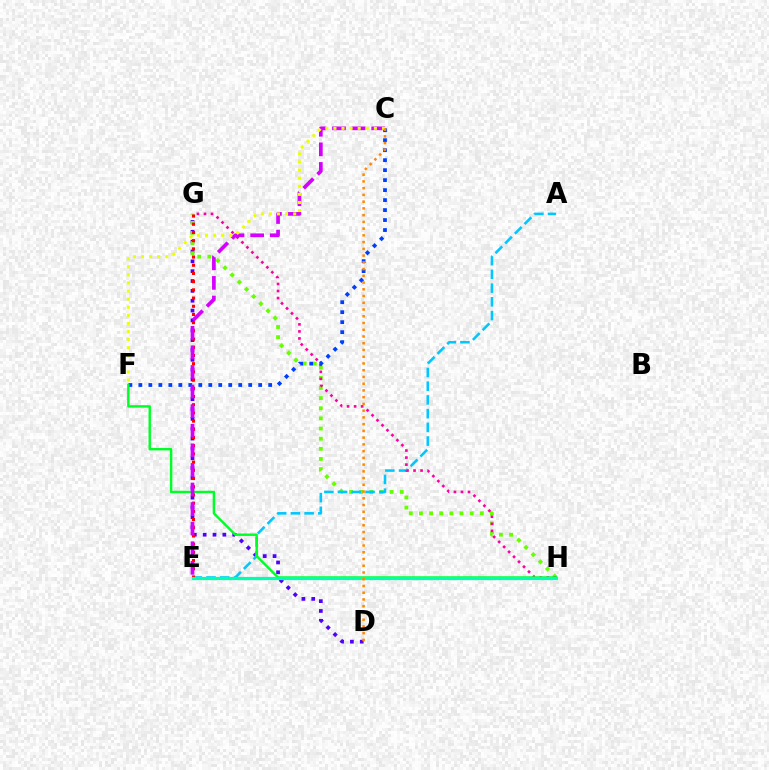{('D', 'G'): [{'color': '#4f00ff', 'line_style': 'dotted', 'thickness': 2.68}], ('G', 'H'): [{'color': '#66ff00', 'line_style': 'dotted', 'thickness': 2.75}, {'color': '#ff00a0', 'line_style': 'dotted', 'thickness': 1.91}], ('A', 'E'): [{'color': '#00c7ff', 'line_style': 'dashed', 'thickness': 1.86}], ('E', 'G'): [{'color': '#ff0000', 'line_style': 'dotted', 'thickness': 2.23}], ('C', 'F'): [{'color': '#003fff', 'line_style': 'dotted', 'thickness': 2.71}, {'color': '#eeff00', 'line_style': 'dotted', 'thickness': 2.2}], ('F', 'H'): [{'color': '#00ff27', 'line_style': 'solid', 'thickness': 1.75}], ('C', 'E'): [{'color': '#d600ff', 'line_style': 'dashed', 'thickness': 2.66}], ('E', 'H'): [{'color': '#00ffaf', 'line_style': 'solid', 'thickness': 2.31}], ('C', 'D'): [{'color': '#ff8800', 'line_style': 'dotted', 'thickness': 1.83}]}